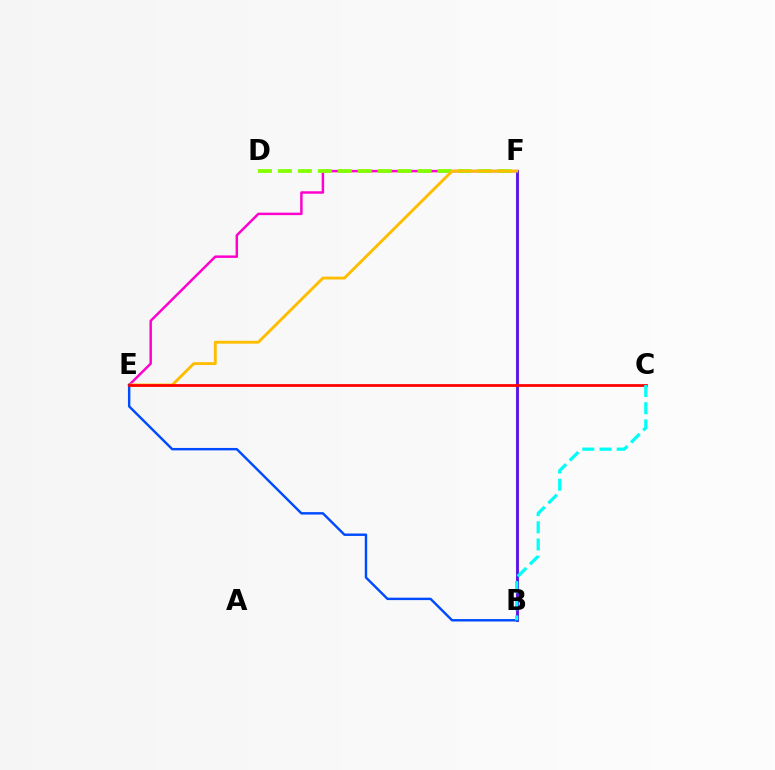{('E', 'F'): [{'color': '#ff00cf', 'line_style': 'solid', 'thickness': 1.78}, {'color': '#ffbd00', 'line_style': 'solid', 'thickness': 2.08}], ('B', 'F'): [{'color': '#00ff39', 'line_style': 'solid', 'thickness': 2.26}, {'color': '#7200ff', 'line_style': 'solid', 'thickness': 1.97}], ('D', 'F'): [{'color': '#84ff00', 'line_style': 'dashed', 'thickness': 2.71}], ('B', 'E'): [{'color': '#004bff', 'line_style': 'solid', 'thickness': 1.75}], ('C', 'E'): [{'color': '#ff0000', 'line_style': 'solid', 'thickness': 1.98}], ('B', 'C'): [{'color': '#00fff6', 'line_style': 'dashed', 'thickness': 2.33}]}